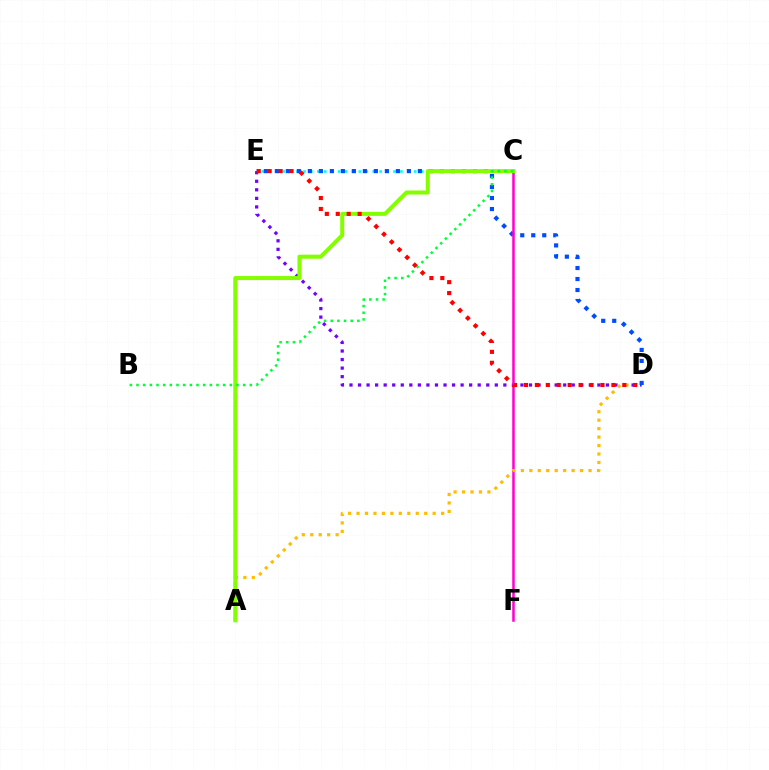{('D', 'E'): [{'color': '#7200ff', 'line_style': 'dotted', 'thickness': 2.32}, {'color': '#004bff', 'line_style': 'dotted', 'thickness': 2.99}, {'color': '#ff0000', 'line_style': 'dotted', 'thickness': 2.97}], ('C', 'E'): [{'color': '#00fff6', 'line_style': 'dotted', 'thickness': 1.88}], ('C', 'F'): [{'color': '#ff00cf', 'line_style': 'solid', 'thickness': 1.81}], ('A', 'D'): [{'color': '#ffbd00', 'line_style': 'dotted', 'thickness': 2.3}], ('A', 'C'): [{'color': '#84ff00', 'line_style': 'solid', 'thickness': 2.89}], ('B', 'C'): [{'color': '#00ff39', 'line_style': 'dotted', 'thickness': 1.81}]}